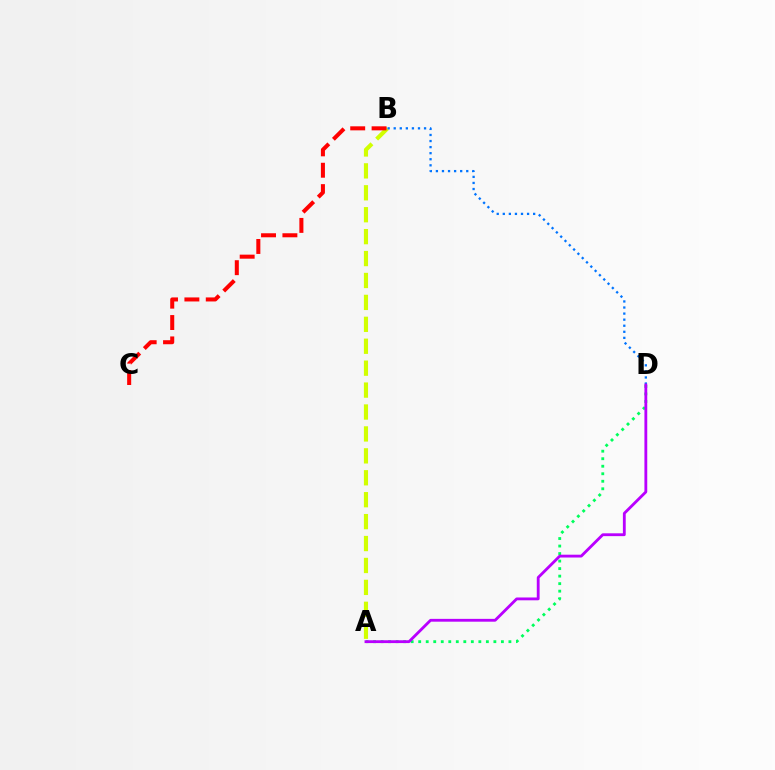{('A', 'D'): [{'color': '#00ff5c', 'line_style': 'dotted', 'thickness': 2.04}, {'color': '#b900ff', 'line_style': 'solid', 'thickness': 2.04}], ('A', 'B'): [{'color': '#d1ff00', 'line_style': 'dashed', 'thickness': 2.98}], ('B', 'D'): [{'color': '#0074ff', 'line_style': 'dotted', 'thickness': 1.65}], ('B', 'C'): [{'color': '#ff0000', 'line_style': 'dashed', 'thickness': 2.9}]}